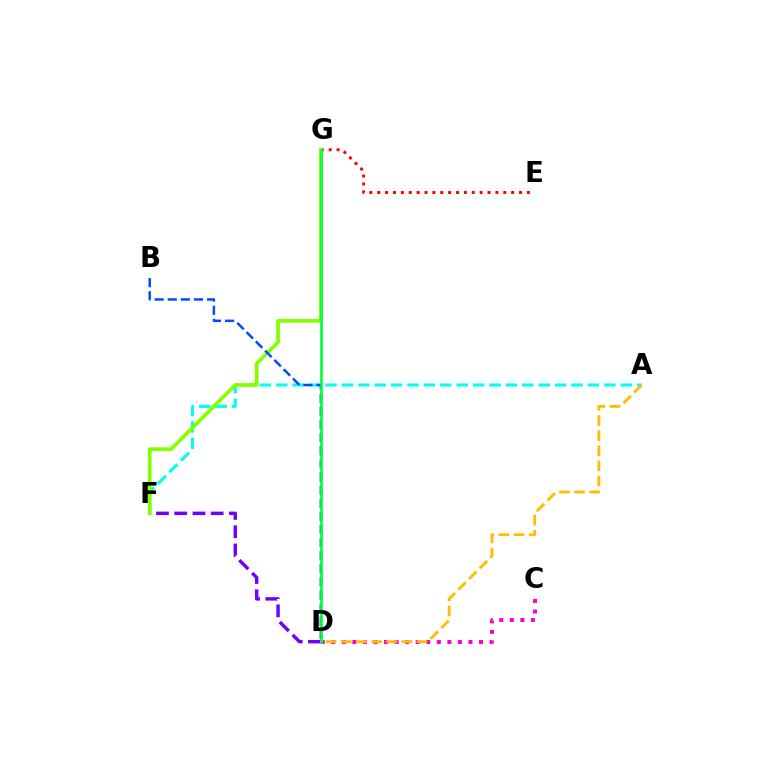{('E', 'G'): [{'color': '#ff0000', 'line_style': 'dotted', 'thickness': 2.14}], ('A', 'F'): [{'color': '#00fff6', 'line_style': 'dashed', 'thickness': 2.23}], ('D', 'F'): [{'color': '#7200ff', 'line_style': 'dashed', 'thickness': 2.48}], ('F', 'G'): [{'color': '#84ff00', 'line_style': 'solid', 'thickness': 2.68}], ('B', 'D'): [{'color': '#004bff', 'line_style': 'dashed', 'thickness': 1.78}], ('C', 'D'): [{'color': '#ff00cf', 'line_style': 'dotted', 'thickness': 2.87}], ('D', 'G'): [{'color': '#00ff39', 'line_style': 'solid', 'thickness': 1.95}], ('A', 'D'): [{'color': '#ffbd00', 'line_style': 'dashed', 'thickness': 2.05}]}